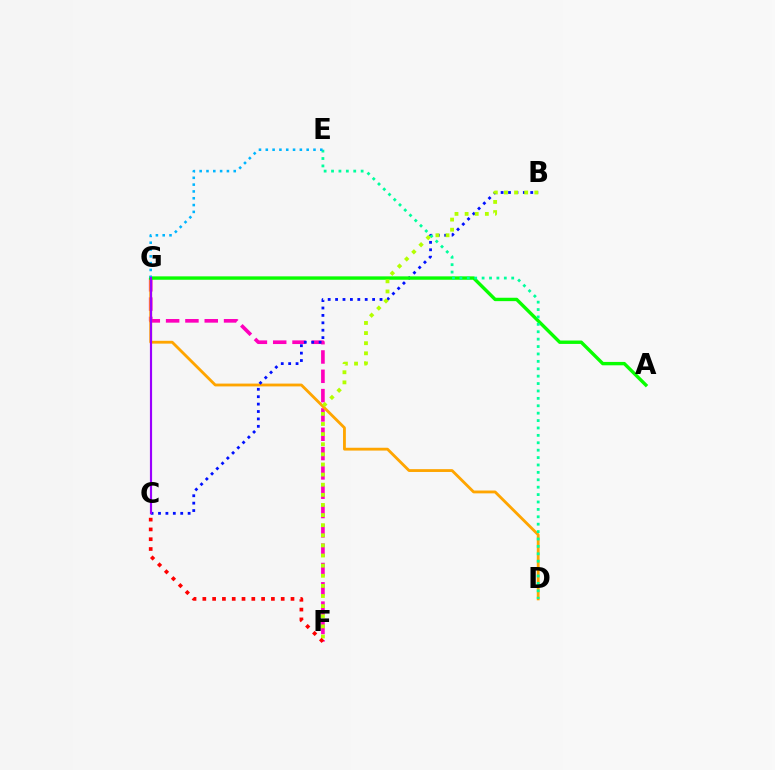{('F', 'G'): [{'color': '#ff00bd', 'line_style': 'dashed', 'thickness': 2.62}], ('D', 'G'): [{'color': '#ffa500', 'line_style': 'solid', 'thickness': 2.03}], ('B', 'C'): [{'color': '#0010ff', 'line_style': 'dotted', 'thickness': 2.01}], ('A', 'G'): [{'color': '#08ff00', 'line_style': 'solid', 'thickness': 2.44}], ('D', 'E'): [{'color': '#00ff9d', 'line_style': 'dotted', 'thickness': 2.01}], ('B', 'F'): [{'color': '#b3ff00', 'line_style': 'dotted', 'thickness': 2.75}], ('E', 'G'): [{'color': '#00b5ff', 'line_style': 'dotted', 'thickness': 1.85}], ('C', 'F'): [{'color': '#ff0000', 'line_style': 'dotted', 'thickness': 2.66}], ('C', 'G'): [{'color': '#9b00ff', 'line_style': 'solid', 'thickness': 1.56}]}